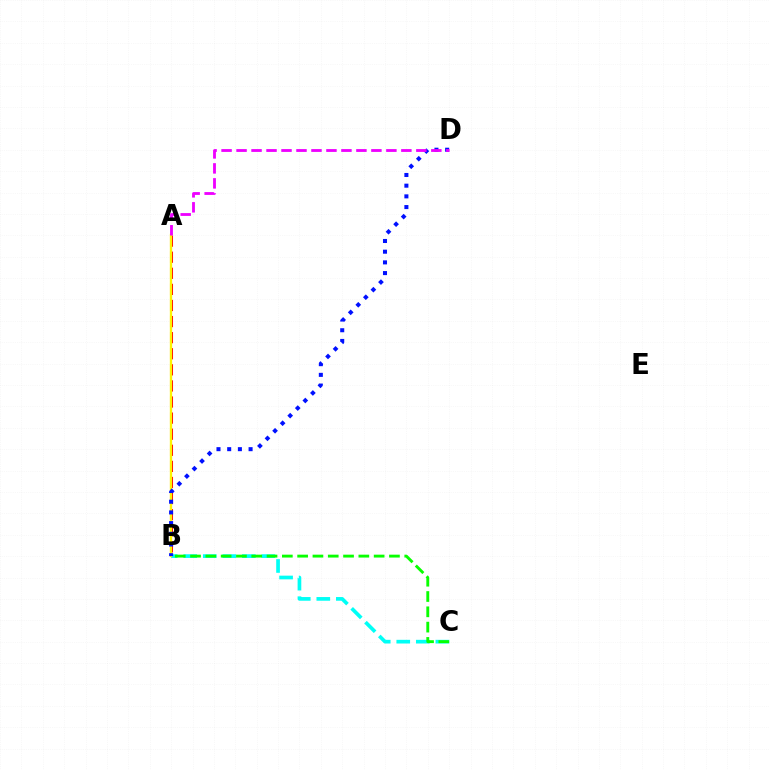{('B', 'C'): [{'color': '#00fff6', 'line_style': 'dashed', 'thickness': 2.65}, {'color': '#08ff00', 'line_style': 'dashed', 'thickness': 2.08}], ('A', 'B'): [{'color': '#ff0000', 'line_style': 'dashed', 'thickness': 2.19}, {'color': '#fcf500', 'line_style': 'solid', 'thickness': 1.66}], ('B', 'D'): [{'color': '#0010ff', 'line_style': 'dotted', 'thickness': 2.91}], ('A', 'D'): [{'color': '#ee00ff', 'line_style': 'dashed', 'thickness': 2.04}]}